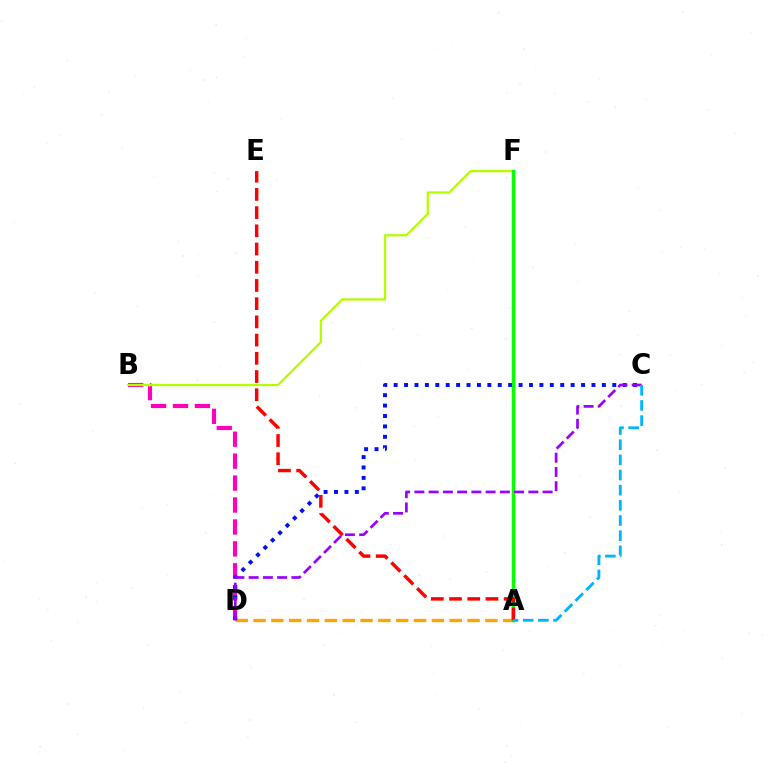{('B', 'D'): [{'color': '#ff00bd', 'line_style': 'dashed', 'thickness': 2.98}], ('A', 'F'): [{'color': '#00ff9d', 'line_style': 'solid', 'thickness': 2.48}, {'color': '#08ff00', 'line_style': 'solid', 'thickness': 2.26}], ('B', 'F'): [{'color': '#b3ff00', 'line_style': 'solid', 'thickness': 1.63}], ('A', 'D'): [{'color': '#ffa500', 'line_style': 'dashed', 'thickness': 2.42}], ('C', 'D'): [{'color': '#0010ff', 'line_style': 'dotted', 'thickness': 2.83}, {'color': '#9b00ff', 'line_style': 'dashed', 'thickness': 1.94}], ('A', 'E'): [{'color': '#ff0000', 'line_style': 'dashed', 'thickness': 2.47}], ('A', 'C'): [{'color': '#00b5ff', 'line_style': 'dashed', 'thickness': 2.06}]}